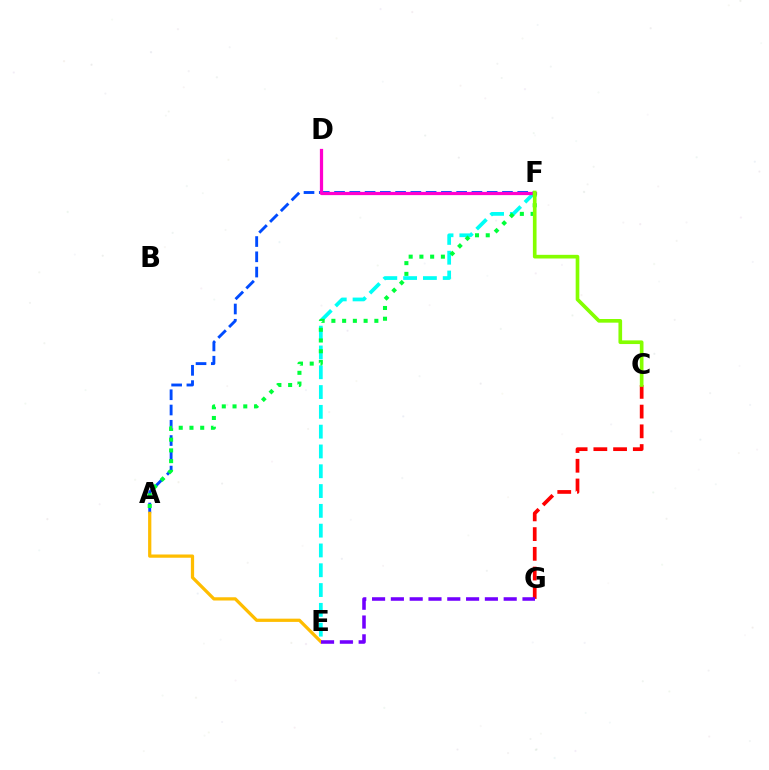{('A', 'F'): [{'color': '#004bff', 'line_style': 'dashed', 'thickness': 2.07}, {'color': '#00ff39', 'line_style': 'dotted', 'thickness': 2.92}], ('E', 'F'): [{'color': '#00fff6', 'line_style': 'dashed', 'thickness': 2.69}], ('C', 'G'): [{'color': '#ff0000', 'line_style': 'dashed', 'thickness': 2.68}], ('D', 'F'): [{'color': '#ff00cf', 'line_style': 'solid', 'thickness': 2.33}], ('C', 'F'): [{'color': '#84ff00', 'line_style': 'solid', 'thickness': 2.64}], ('A', 'E'): [{'color': '#ffbd00', 'line_style': 'solid', 'thickness': 2.34}], ('E', 'G'): [{'color': '#7200ff', 'line_style': 'dashed', 'thickness': 2.55}]}